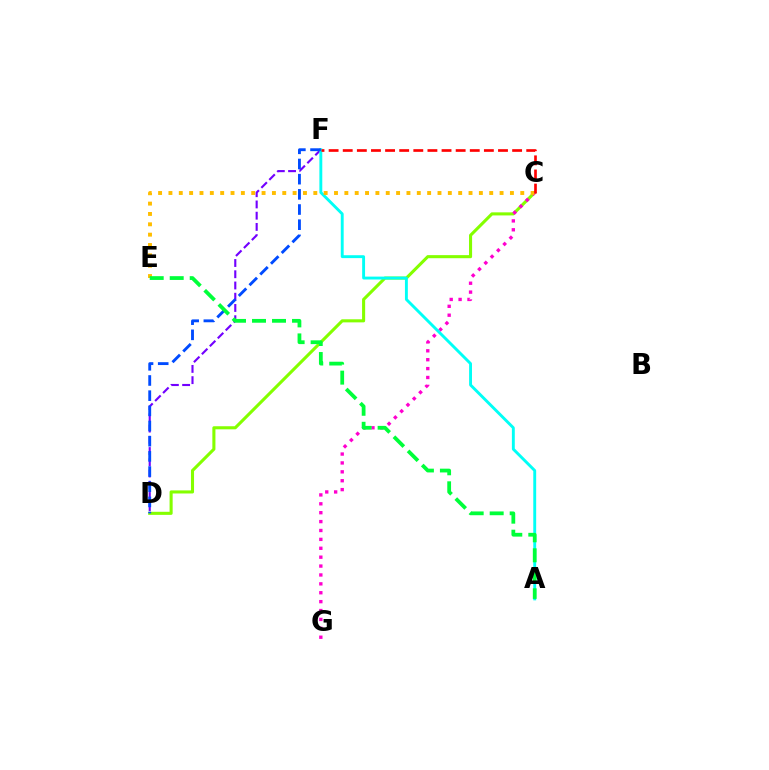{('C', 'D'): [{'color': '#84ff00', 'line_style': 'solid', 'thickness': 2.22}], ('C', 'G'): [{'color': '#ff00cf', 'line_style': 'dotted', 'thickness': 2.42}], ('D', 'F'): [{'color': '#7200ff', 'line_style': 'dashed', 'thickness': 1.53}, {'color': '#004bff', 'line_style': 'dashed', 'thickness': 2.06}], ('A', 'F'): [{'color': '#00fff6', 'line_style': 'solid', 'thickness': 2.08}], ('C', 'E'): [{'color': '#ffbd00', 'line_style': 'dotted', 'thickness': 2.81}], ('C', 'F'): [{'color': '#ff0000', 'line_style': 'dashed', 'thickness': 1.92}], ('A', 'E'): [{'color': '#00ff39', 'line_style': 'dashed', 'thickness': 2.72}]}